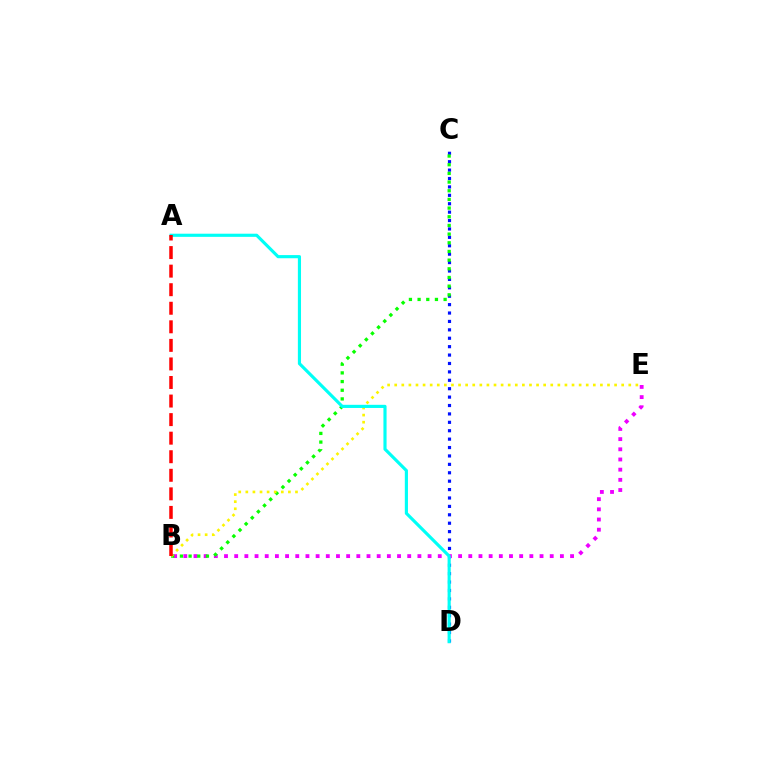{('C', 'D'): [{'color': '#0010ff', 'line_style': 'dotted', 'thickness': 2.28}], ('B', 'E'): [{'color': '#ee00ff', 'line_style': 'dotted', 'thickness': 2.77}, {'color': '#fcf500', 'line_style': 'dotted', 'thickness': 1.93}], ('B', 'C'): [{'color': '#08ff00', 'line_style': 'dotted', 'thickness': 2.36}], ('A', 'D'): [{'color': '#00fff6', 'line_style': 'solid', 'thickness': 2.27}], ('A', 'B'): [{'color': '#ff0000', 'line_style': 'dashed', 'thickness': 2.52}]}